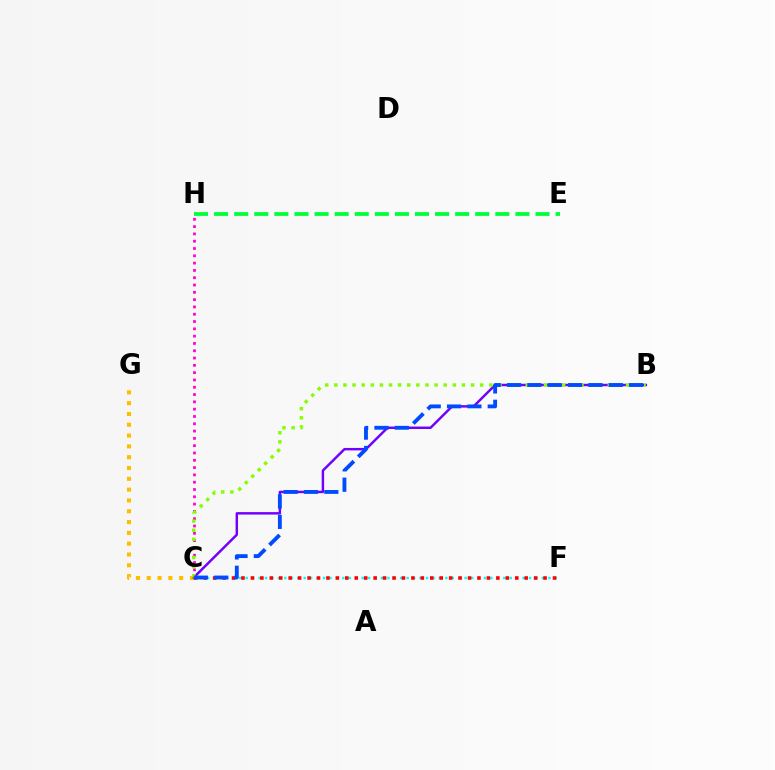{('C', 'G'): [{'color': '#ffbd00', 'line_style': 'dotted', 'thickness': 2.94}], ('C', 'F'): [{'color': '#00fff6', 'line_style': 'dotted', 'thickness': 1.75}, {'color': '#ff0000', 'line_style': 'dotted', 'thickness': 2.56}], ('B', 'C'): [{'color': '#7200ff', 'line_style': 'solid', 'thickness': 1.77}, {'color': '#84ff00', 'line_style': 'dotted', 'thickness': 2.48}, {'color': '#004bff', 'line_style': 'dashed', 'thickness': 2.76}], ('C', 'H'): [{'color': '#ff00cf', 'line_style': 'dotted', 'thickness': 1.98}], ('E', 'H'): [{'color': '#00ff39', 'line_style': 'dashed', 'thickness': 2.73}]}